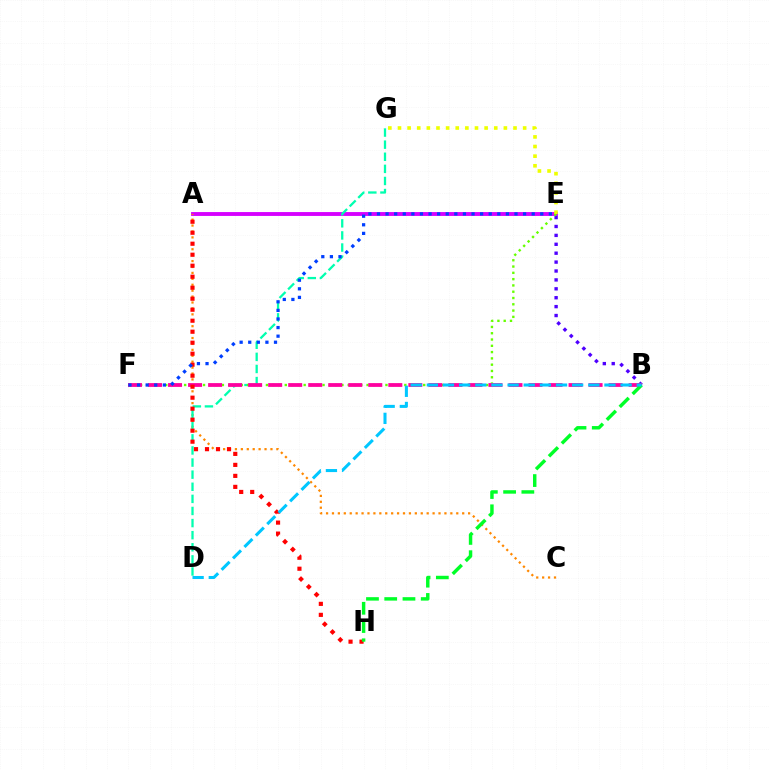{('A', 'E'): [{'color': '#d600ff', 'line_style': 'solid', 'thickness': 2.78}], ('A', 'C'): [{'color': '#ff8800', 'line_style': 'dotted', 'thickness': 1.61}], ('D', 'G'): [{'color': '#00ffaf', 'line_style': 'dashed', 'thickness': 1.64}], ('B', 'E'): [{'color': '#4f00ff', 'line_style': 'dotted', 'thickness': 2.42}], ('E', 'F'): [{'color': '#66ff00', 'line_style': 'dotted', 'thickness': 1.71}, {'color': '#003fff', 'line_style': 'dotted', 'thickness': 2.33}], ('E', 'G'): [{'color': '#eeff00', 'line_style': 'dotted', 'thickness': 2.62}], ('B', 'F'): [{'color': '#ff00a0', 'line_style': 'dashed', 'thickness': 2.72}], ('A', 'H'): [{'color': '#ff0000', 'line_style': 'dotted', 'thickness': 2.99}], ('B', 'H'): [{'color': '#00ff27', 'line_style': 'dashed', 'thickness': 2.48}], ('B', 'D'): [{'color': '#00c7ff', 'line_style': 'dashed', 'thickness': 2.19}]}